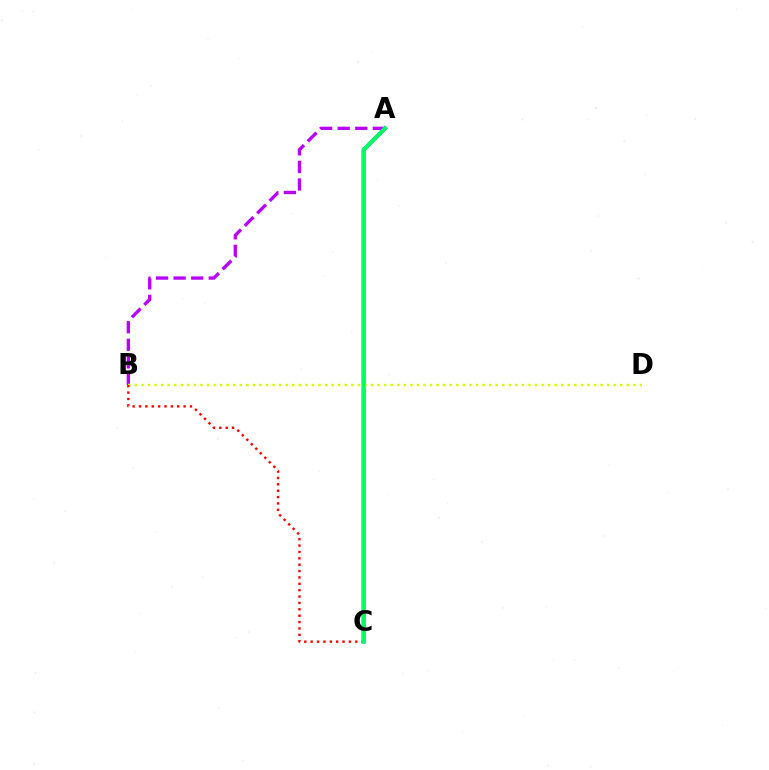{('A', 'B'): [{'color': '#b900ff', 'line_style': 'dashed', 'thickness': 2.39}], ('A', 'C'): [{'color': '#0074ff', 'line_style': 'solid', 'thickness': 2.71}, {'color': '#00ff5c', 'line_style': 'solid', 'thickness': 2.85}], ('B', 'D'): [{'color': '#d1ff00', 'line_style': 'dotted', 'thickness': 1.78}], ('B', 'C'): [{'color': '#ff0000', 'line_style': 'dotted', 'thickness': 1.73}]}